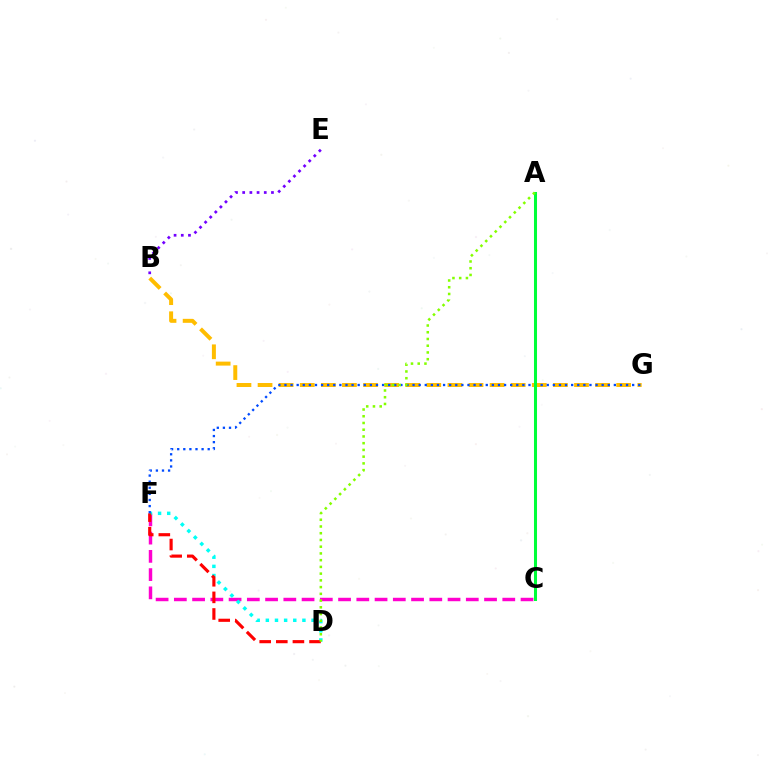{('B', 'G'): [{'color': '#ffbd00', 'line_style': 'dashed', 'thickness': 2.87}], ('C', 'F'): [{'color': '#ff00cf', 'line_style': 'dashed', 'thickness': 2.48}], ('D', 'F'): [{'color': '#00fff6', 'line_style': 'dotted', 'thickness': 2.48}, {'color': '#ff0000', 'line_style': 'dashed', 'thickness': 2.26}], ('F', 'G'): [{'color': '#004bff', 'line_style': 'dotted', 'thickness': 1.66}], ('A', 'C'): [{'color': '#00ff39', 'line_style': 'solid', 'thickness': 2.18}], ('B', 'E'): [{'color': '#7200ff', 'line_style': 'dotted', 'thickness': 1.95}], ('A', 'D'): [{'color': '#84ff00', 'line_style': 'dotted', 'thickness': 1.83}]}